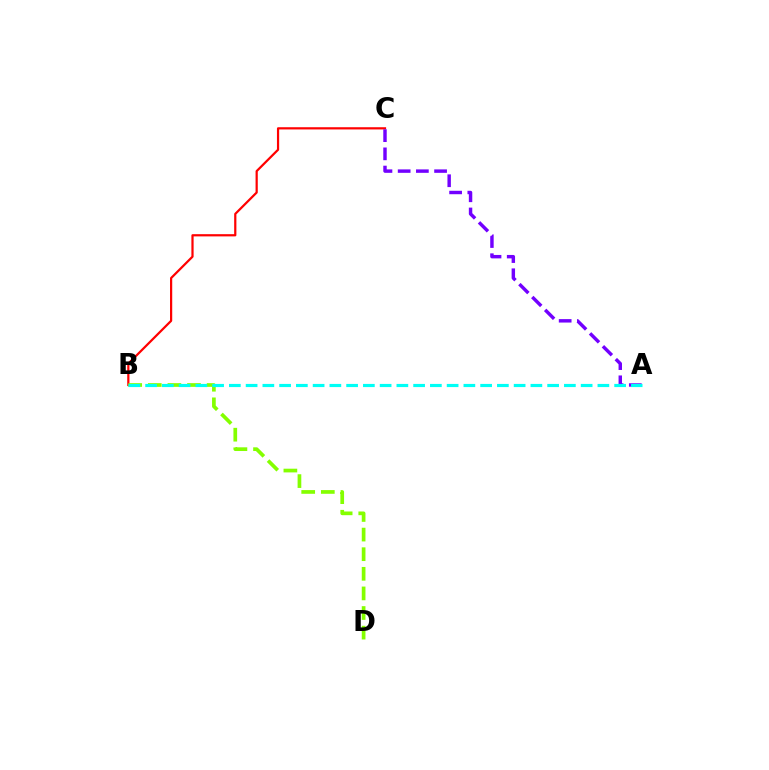{('B', 'C'): [{'color': '#ff0000', 'line_style': 'solid', 'thickness': 1.6}], ('A', 'C'): [{'color': '#7200ff', 'line_style': 'dashed', 'thickness': 2.47}], ('B', 'D'): [{'color': '#84ff00', 'line_style': 'dashed', 'thickness': 2.66}], ('A', 'B'): [{'color': '#00fff6', 'line_style': 'dashed', 'thickness': 2.28}]}